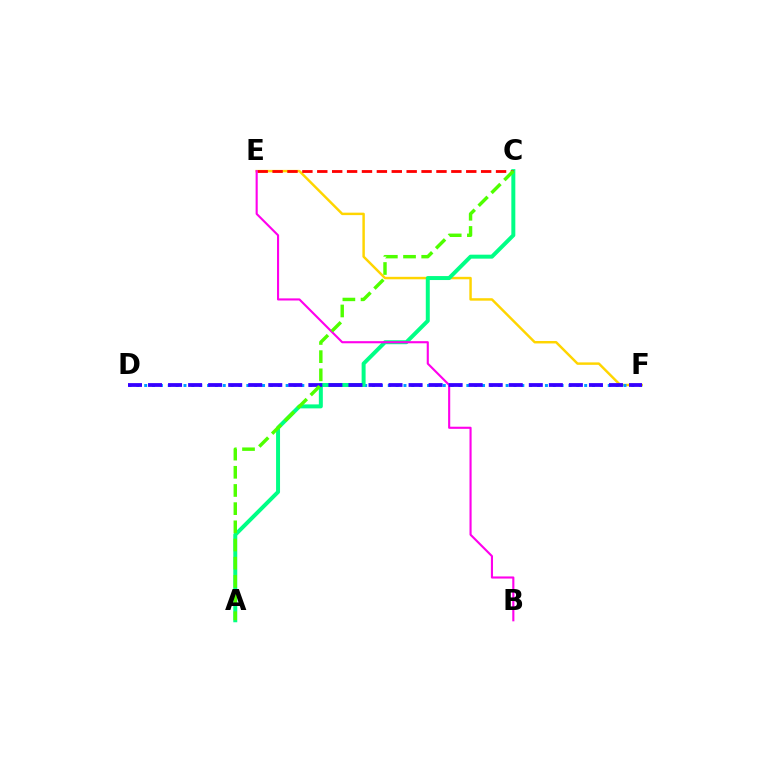{('E', 'F'): [{'color': '#ffd500', 'line_style': 'solid', 'thickness': 1.77}], ('D', 'F'): [{'color': '#009eff', 'line_style': 'dotted', 'thickness': 2.13}, {'color': '#3700ff', 'line_style': 'dashed', 'thickness': 2.72}], ('A', 'C'): [{'color': '#00ff86', 'line_style': 'solid', 'thickness': 2.86}, {'color': '#4fff00', 'line_style': 'dashed', 'thickness': 2.47}], ('C', 'E'): [{'color': '#ff0000', 'line_style': 'dashed', 'thickness': 2.02}], ('B', 'E'): [{'color': '#ff00ed', 'line_style': 'solid', 'thickness': 1.52}]}